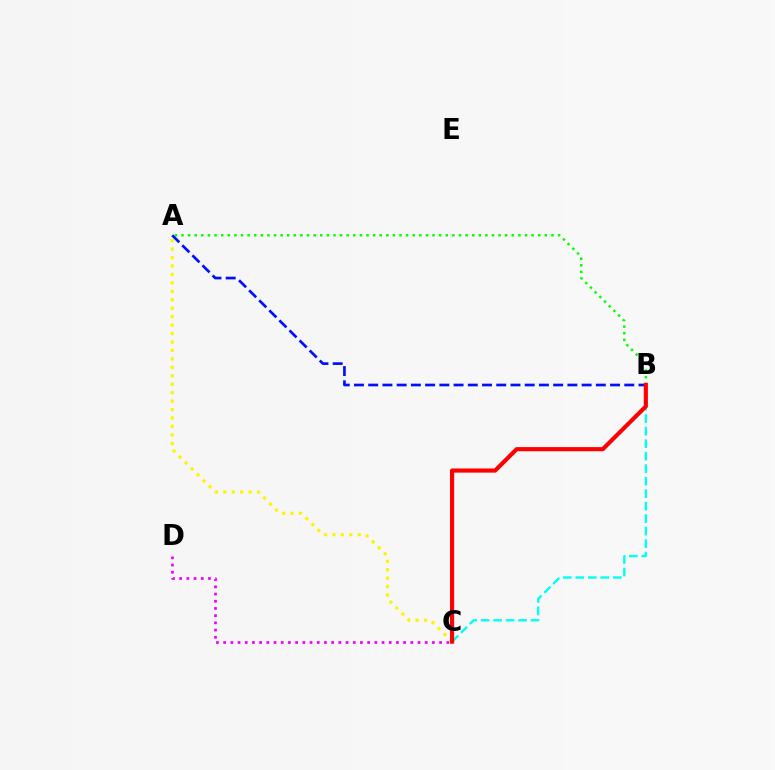{('B', 'C'): [{'color': '#00fff6', 'line_style': 'dashed', 'thickness': 1.7}, {'color': '#ff0000', 'line_style': 'solid', 'thickness': 2.99}], ('A', 'B'): [{'color': '#08ff00', 'line_style': 'dotted', 'thickness': 1.79}, {'color': '#0010ff', 'line_style': 'dashed', 'thickness': 1.93}], ('A', 'C'): [{'color': '#fcf500', 'line_style': 'dotted', 'thickness': 2.3}], ('C', 'D'): [{'color': '#ee00ff', 'line_style': 'dotted', 'thickness': 1.96}]}